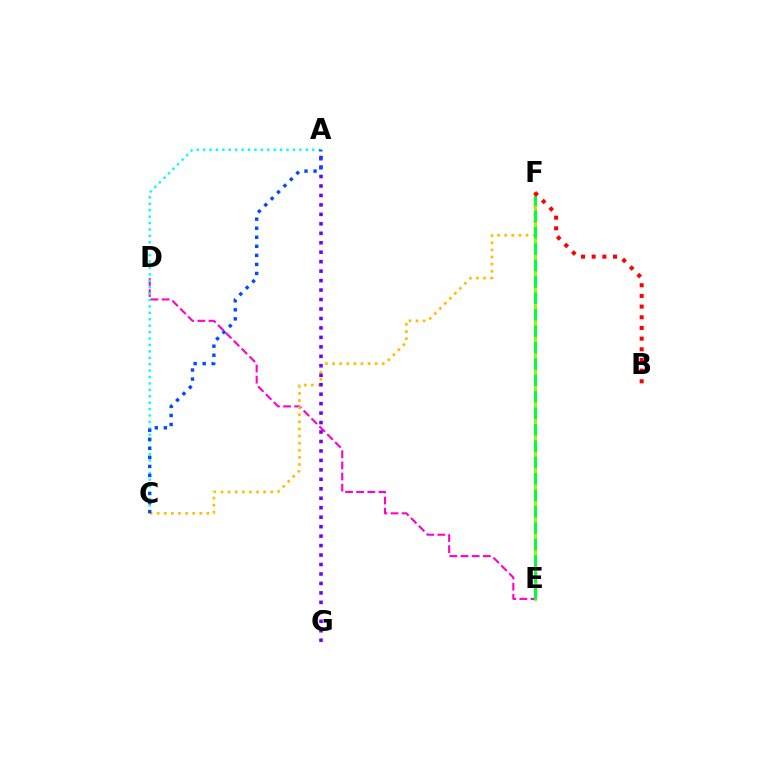{('E', 'F'): [{'color': '#84ff00', 'line_style': 'solid', 'thickness': 2.07}, {'color': '#00ff39', 'line_style': 'dashed', 'thickness': 2.23}], ('D', 'E'): [{'color': '#ff00cf', 'line_style': 'dashed', 'thickness': 1.51}], ('C', 'F'): [{'color': '#ffbd00', 'line_style': 'dotted', 'thickness': 1.93}], ('A', 'G'): [{'color': '#7200ff', 'line_style': 'dotted', 'thickness': 2.57}], ('B', 'F'): [{'color': '#ff0000', 'line_style': 'dotted', 'thickness': 2.9}], ('A', 'C'): [{'color': '#00fff6', 'line_style': 'dotted', 'thickness': 1.74}, {'color': '#004bff', 'line_style': 'dotted', 'thickness': 2.46}]}